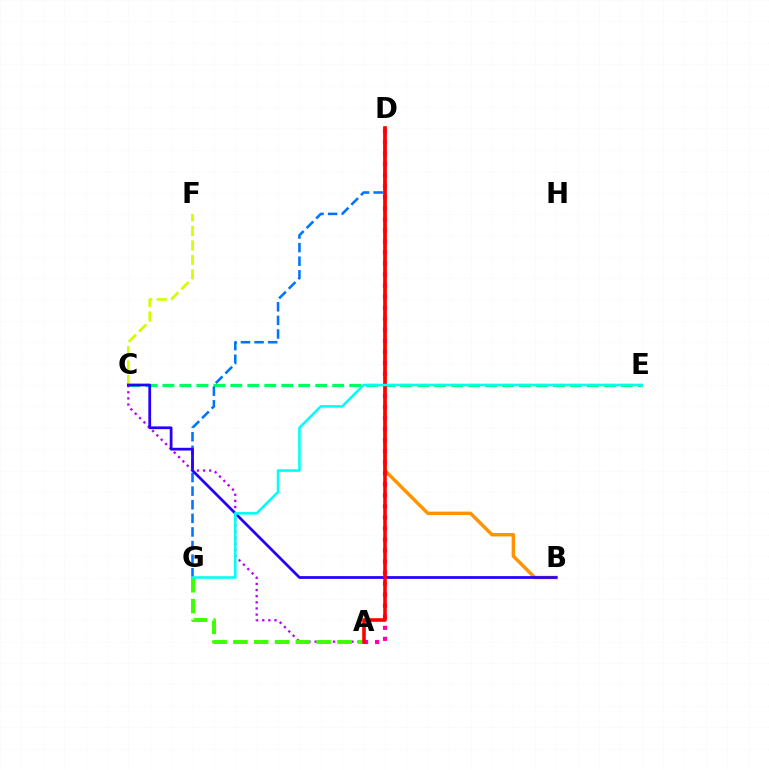{('C', 'E'): [{'color': '#00ff5c', 'line_style': 'dashed', 'thickness': 2.31}], ('B', 'D'): [{'color': '#ff9400', 'line_style': 'solid', 'thickness': 2.48}], ('A', 'C'): [{'color': '#b900ff', 'line_style': 'dotted', 'thickness': 1.66}], ('A', 'D'): [{'color': '#ff00ac', 'line_style': 'dotted', 'thickness': 3.0}, {'color': '#ff0000', 'line_style': 'solid', 'thickness': 2.59}], ('D', 'G'): [{'color': '#0074ff', 'line_style': 'dashed', 'thickness': 1.85}], ('C', 'F'): [{'color': '#d1ff00', 'line_style': 'dashed', 'thickness': 1.97}], ('B', 'C'): [{'color': '#2500ff', 'line_style': 'solid', 'thickness': 1.98}], ('A', 'G'): [{'color': '#3dff00', 'line_style': 'dashed', 'thickness': 2.83}], ('E', 'G'): [{'color': '#00fff6', 'line_style': 'solid', 'thickness': 1.86}]}